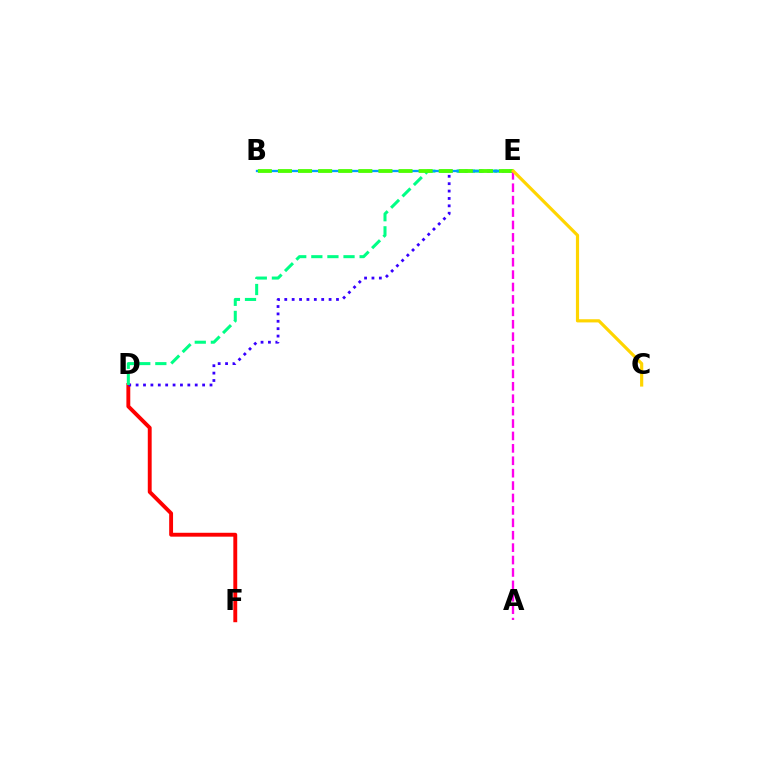{('D', 'F'): [{'color': '#ff0000', 'line_style': 'solid', 'thickness': 2.79}], ('D', 'E'): [{'color': '#3700ff', 'line_style': 'dotted', 'thickness': 2.01}, {'color': '#00ff86', 'line_style': 'dashed', 'thickness': 2.19}], ('B', 'E'): [{'color': '#009eff', 'line_style': 'solid', 'thickness': 1.65}, {'color': '#4fff00', 'line_style': 'dashed', 'thickness': 2.73}], ('A', 'E'): [{'color': '#ff00ed', 'line_style': 'dashed', 'thickness': 1.69}], ('C', 'E'): [{'color': '#ffd500', 'line_style': 'solid', 'thickness': 2.29}]}